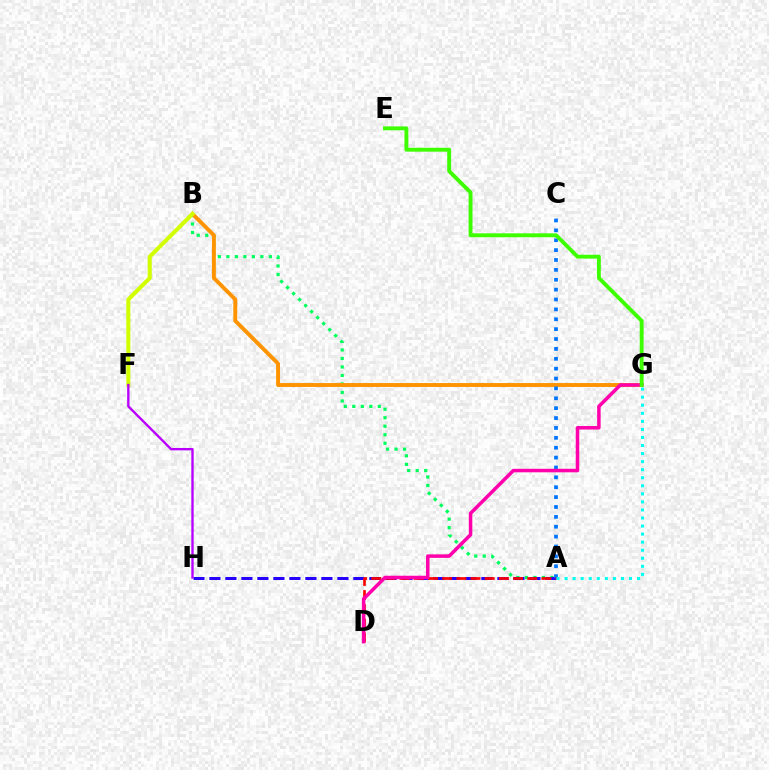{('A', 'B'): [{'color': '#00ff5c', 'line_style': 'dotted', 'thickness': 2.31}], ('B', 'G'): [{'color': '#ff9400', 'line_style': 'solid', 'thickness': 2.81}], ('B', 'F'): [{'color': '#d1ff00', 'line_style': 'solid', 'thickness': 2.9}], ('A', 'H'): [{'color': '#2500ff', 'line_style': 'dashed', 'thickness': 2.17}], ('F', 'H'): [{'color': '#b900ff', 'line_style': 'solid', 'thickness': 1.71}], ('A', 'C'): [{'color': '#0074ff', 'line_style': 'dotted', 'thickness': 2.68}], ('A', 'D'): [{'color': '#ff0000', 'line_style': 'dashed', 'thickness': 1.93}], ('A', 'G'): [{'color': '#00fff6', 'line_style': 'dotted', 'thickness': 2.19}], ('D', 'G'): [{'color': '#ff00ac', 'line_style': 'solid', 'thickness': 2.52}], ('E', 'G'): [{'color': '#3dff00', 'line_style': 'solid', 'thickness': 2.79}]}